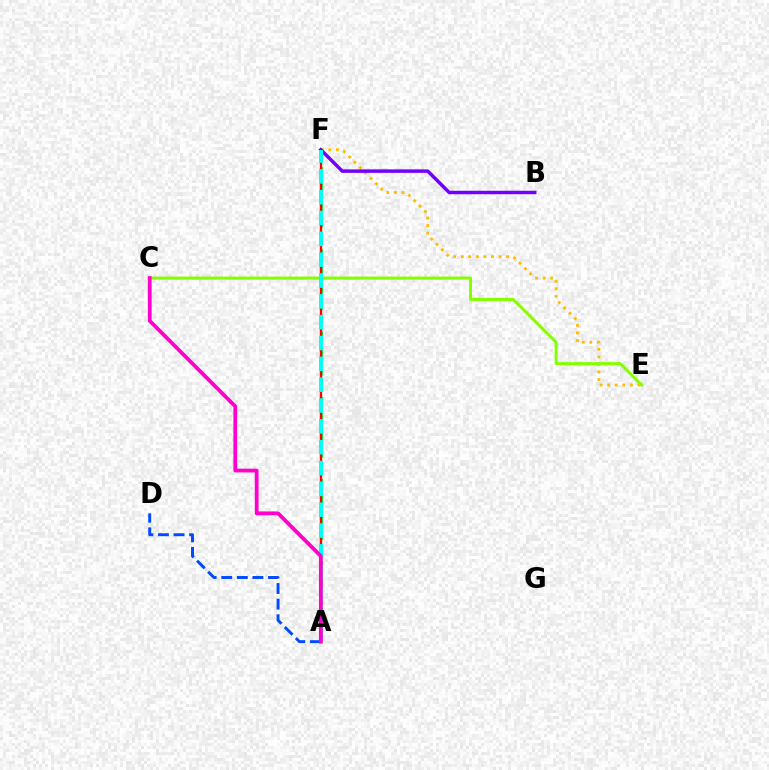{('A', 'F'): [{'color': '#00ff39', 'line_style': 'dashed', 'thickness': 2.23}, {'color': '#ff0000', 'line_style': 'solid', 'thickness': 1.69}, {'color': '#00fff6', 'line_style': 'dashed', 'thickness': 2.83}], ('E', 'F'): [{'color': '#ffbd00', 'line_style': 'dotted', 'thickness': 2.06}], ('C', 'E'): [{'color': '#84ff00', 'line_style': 'solid', 'thickness': 2.14}], ('A', 'D'): [{'color': '#004bff', 'line_style': 'dashed', 'thickness': 2.12}], ('B', 'F'): [{'color': '#7200ff', 'line_style': 'solid', 'thickness': 2.51}], ('A', 'C'): [{'color': '#ff00cf', 'line_style': 'solid', 'thickness': 2.72}]}